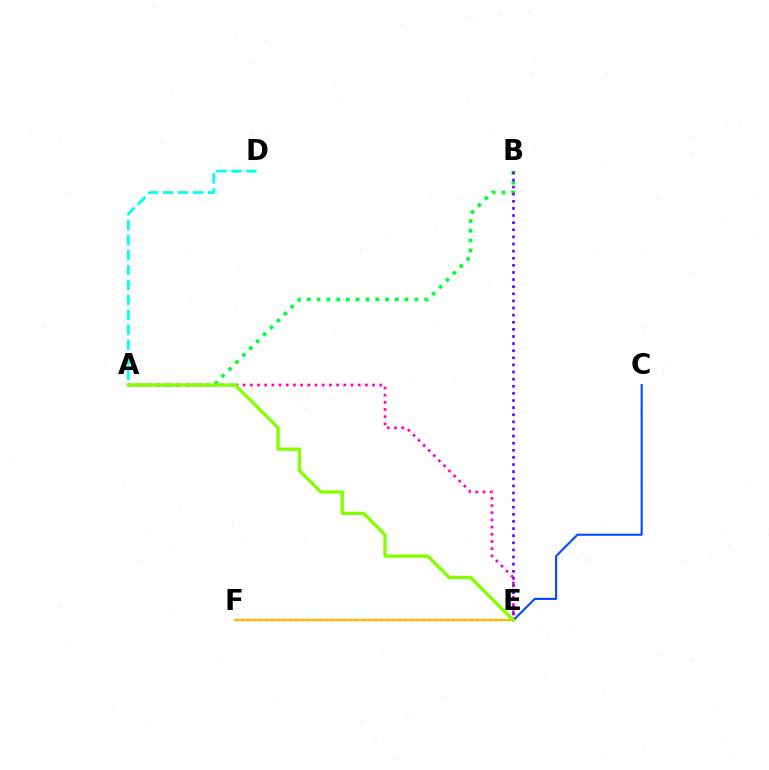{('C', 'E'): [{'color': '#004bff', 'line_style': 'solid', 'thickness': 1.52}], ('E', 'F'): [{'color': '#ff0000', 'line_style': 'dotted', 'thickness': 1.64}, {'color': '#ffbd00', 'line_style': 'solid', 'thickness': 1.59}], ('A', 'B'): [{'color': '#00ff39', 'line_style': 'dotted', 'thickness': 2.66}], ('A', 'D'): [{'color': '#00fff6', 'line_style': 'dashed', 'thickness': 2.03}], ('A', 'E'): [{'color': '#ff00cf', 'line_style': 'dotted', 'thickness': 1.95}, {'color': '#84ff00', 'line_style': 'solid', 'thickness': 2.41}], ('B', 'E'): [{'color': '#7200ff', 'line_style': 'dotted', 'thickness': 1.93}]}